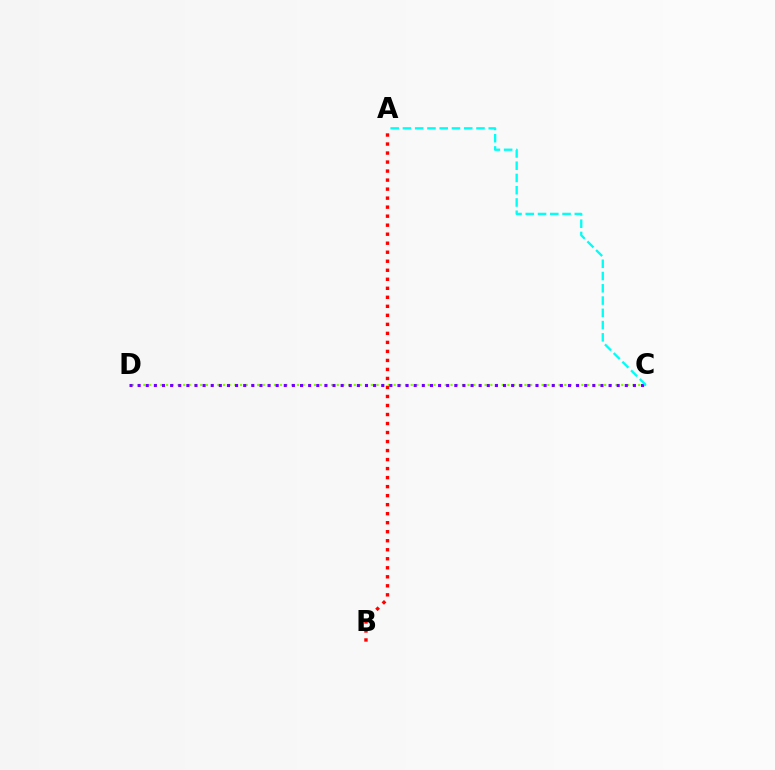{('A', 'B'): [{'color': '#ff0000', 'line_style': 'dotted', 'thickness': 2.45}], ('C', 'D'): [{'color': '#84ff00', 'line_style': 'dotted', 'thickness': 1.55}, {'color': '#7200ff', 'line_style': 'dotted', 'thickness': 2.21}], ('A', 'C'): [{'color': '#00fff6', 'line_style': 'dashed', 'thickness': 1.67}]}